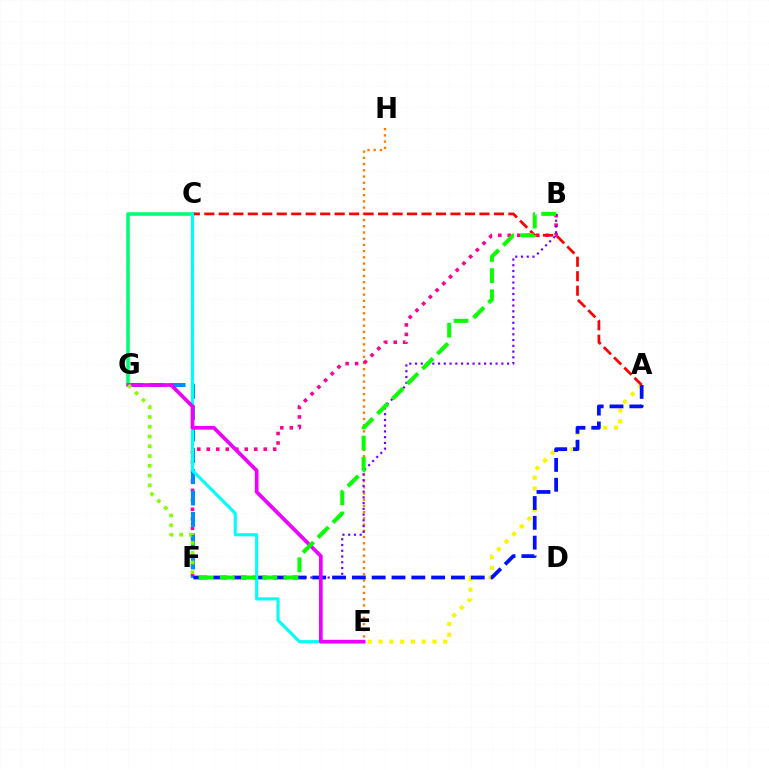{('E', 'H'): [{'color': '#ff7c00', 'line_style': 'dotted', 'thickness': 1.69}], ('B', 'F'): [{'color': '#ff0094', 'line_style': 'dotted', 'thickness': 2.58}, {'color': '#7200ff', 'line_style': 'dotted', 'thickness': 1.56}, {'color': '#08ff00', 'line_style': 'dashed', 'thickness': 2.88}], ('F', 'G'): [{'color': '#008cff', 'line_style': 'dashed', 'thickness': 2.9}, {'color': '#84ff00', 'line_style': 'dotted', 'thickness': 2.65}], ('C', 'G'): [{'color': '#00ff74', 'line_style': 'solid', 'thickness': 2.57}], ('A', 'E'): [{'color': '#fcf500', 'line_style': 'dotted', 'thickness': 2.93}], ('A', 'F'): [{'color': '#0010ff', 'line_style': 'dashed', 'thickness': 2.69}], ('A', 'C'): [{'color': '#ff0000', 'line_style': 'dashed', 'thickness': 1.97}], ('C', 'E'): [{'color': '#00fff6', 'line_style': 'solid', 'thickness': 2.25}], ('E', 'G'): [{'color': '#ee00ff', 'line_style': 'solid', 'thickness': 2.67}]}